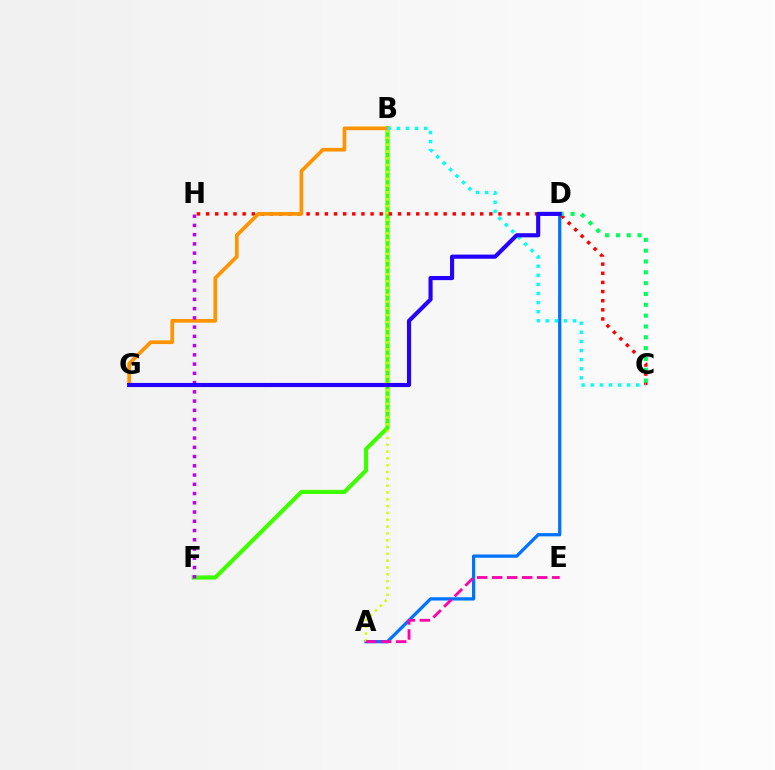{('B', 'F'): [{'color': '#3dff00', 'line_style': 'solid', 'thickness': 2.97}], ('A', 'D'): [{'color': '#0074ff', 'line_style': 'solid', 'thickness': 2.35}], ('A', 'B'): [{'color': '#d1ff00', 'line_style': 'dotted', 'thickness': 1.85}], ('C', 'H'): [{'color': '#ff0000', 'line_style': 'dotted', 'thickness': 2.48}], ('B', 'G'): [{'color': '#ff9400', 'line_style': 'solid', 'thickness': 2.66}], ('C', 'D'): [{'color': '#00ff5c', 'line_style': 'dotted', 'thickness': 2.94}], ('B', 'C'): [{'color': '#00fff6', 'line_style': 'dotted', 'thickness': 2.47}], ('F', 'H'): [{'color': '#b900ff', 'line_style': 'dotted', 'thickness': 2.51}], ('D', 'G'): [{'color': '#2500ff', 'line_style': 'solid', 'thickness': 2.97}], ('A', 'E'): [{'color': '#ff00ac', 'line_style': 'dashed', 'thickness': 2.04}]}